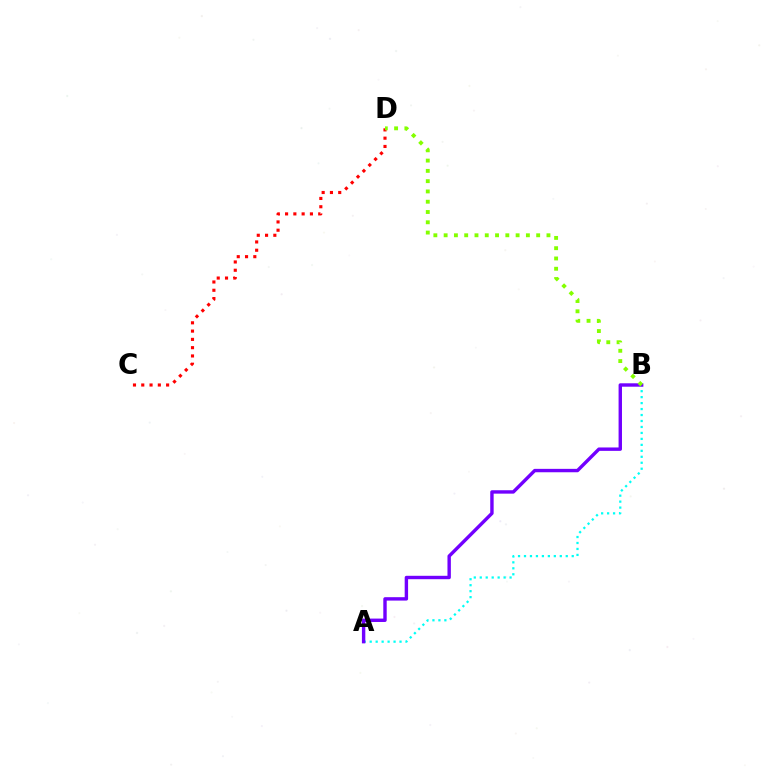{('A', 'B'): [{'color': '#00fff6', 'line_style': 'dotted', 'thickness': 1.62}, {'color': '#7200ff', 'line_style': 'solid', 'thickness': 2.45}], ('C', 'D'): [{'color': '#ff0000', 'line_style': 'dotted', 'thickness': 2.25}], ('B', 'D'): [{'color': '#84ff00', 'line_style': 'dotted', 'thickness': 2.79}]}